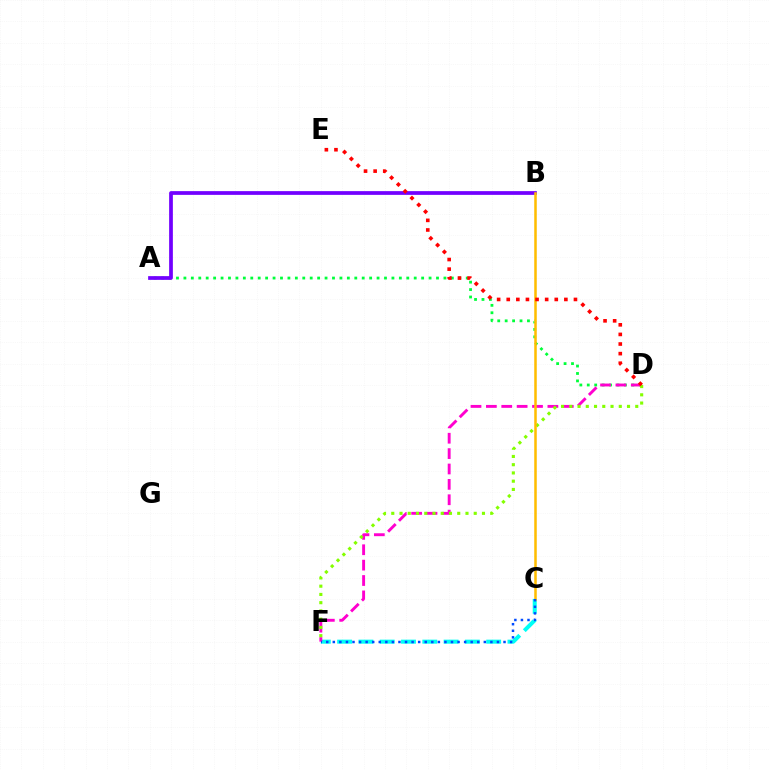{('A', 'D'): [{'color': '#00ff39', 'line_style': 'dotted', 'thickness': 2.02}], ('C', 'F'): [{'color': '#00fff6', 'line_style': 'dashed', 'thickness': 2.89}, {'color': '#004bff', 'line_style': 'dotted', 'thickness': 1.78}], ('A', 'B'): [{'color': '#7200ff', 'line_style': 'solid', 'thickness': 2.69}], ('D', 'F'): [{'color': '#ff00cf', 'line_style': 'dashed', 'thickness': 2.09}, {'color': '#84ff00', 'line_style': 'dotted', 'thickness': 2.24}], ('B', 'C'): [{'color': '#ffbd00', 'line_style': 'solid', 'thickness': 1.82}], ('D', 'E'): [{'color': '#ff0000', 'line_style': 'dotted', 'thickness': 2.61}]}